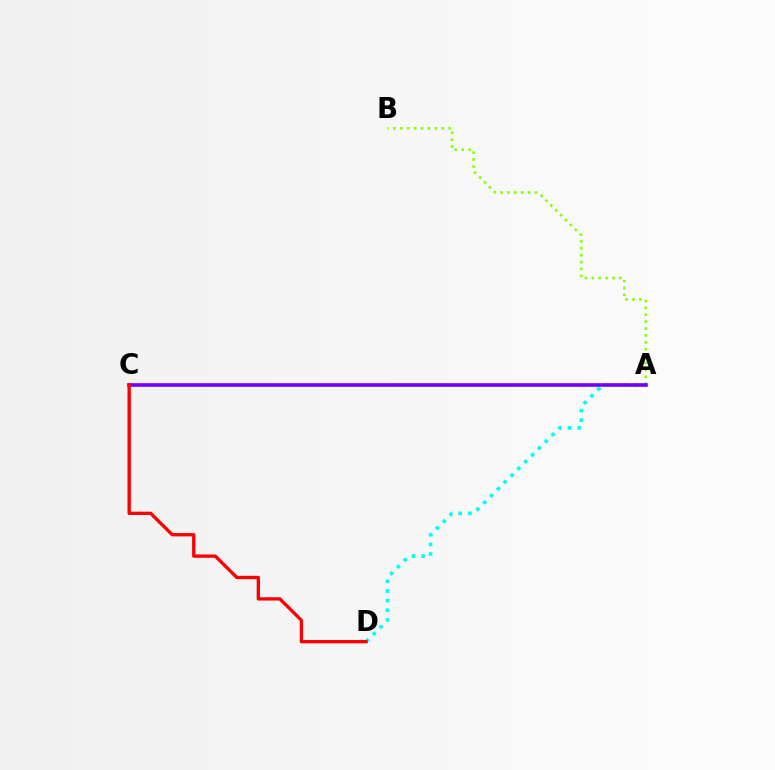{('A', 'B'): [{'color': '#84ff00', 'line_style': 'dotted', 'thickness': 1.87}], ('A', 'D'): [{'color': '#00fff6', 'line_style': 'dotted', 'thickness': 2.62}], ('A', 'C'): [{'color': '#7200ff', 'line_style': 'solid', 'thickness': 2.61}], ('C', 'D'): [{'color': '#ff0000', 'line_style': 'solid', 'thickness': 2.39}]}